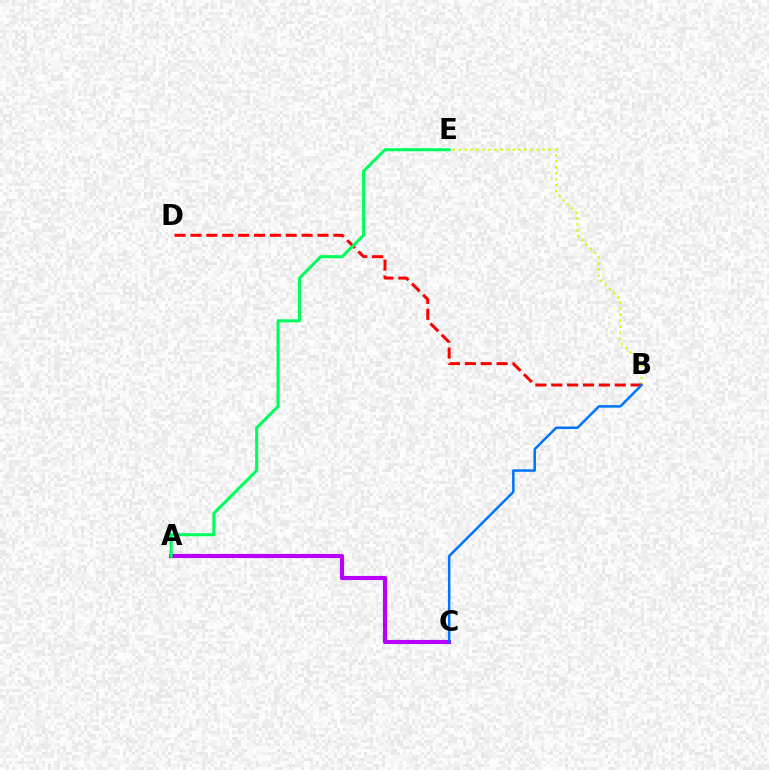{('B', 'E'): [{'color': '#d1ff00', 'line_style': 'dotted', 'thickness': 1.63}], ('B', 'D'): [{'color': '#ff0000', 'line_style': 'dashed', 'thickness': 2.16}], ('A', 'C'): [{'color': '#b900ff', 'line_style': 'solid', 'thickness': 2.99}], ('B', 'C'): [{'color': '#0074ff', 'line_style': 'solid', 'thickness': 1.8}], ('A', 'E'): [{'color': '#00ff5c', 'line_style': 'solid', 'thickness': 2.2}]}